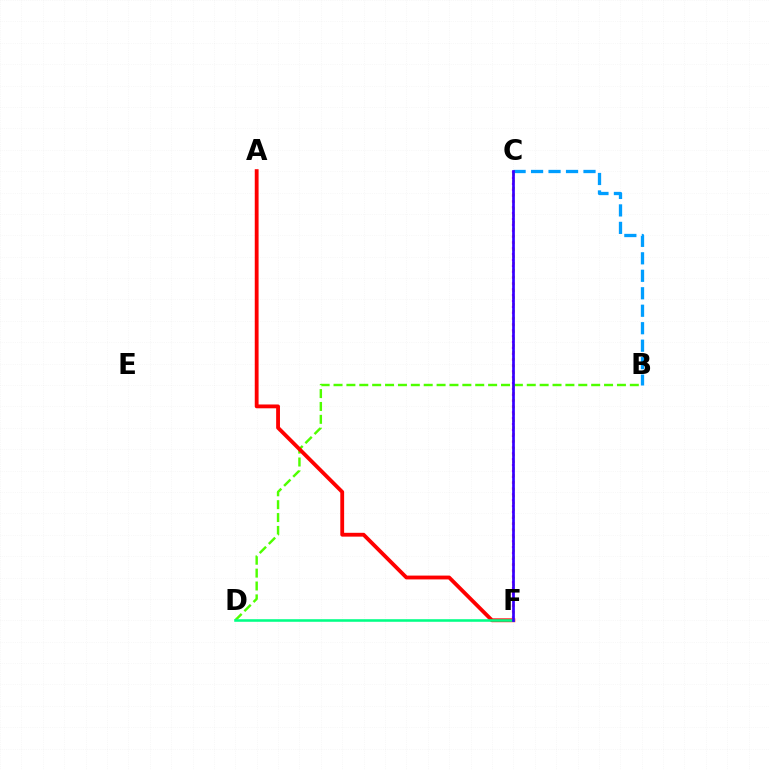{('C', 'F'): [{'color': '#ff00ed', 'line_style': 'dotted', 'thickness': 1.59}, {'color': '#ffd500', 'line_style': 'dotted', 'thickness': 1.86}, {'color': '#3700ff', 'line_style': 'solid', 'thickness': 1.96}], ('B', 'D'): [{'color': '#4fff00', 'line_style': 'dashed', 'thickness': 1.75}], ('A', 'F'): [{'color': '#ff0000', 'line_style': 'solid', 'thickness': 2.75}], ('B', 'C'): [{'color': '#009eff', 'line_style': 'dashed', 'thickness': 2.37}], ('D', 'F'): [{'color': '#00ff86', 'line_style': 'solid', 'thickness': 1.84}]}